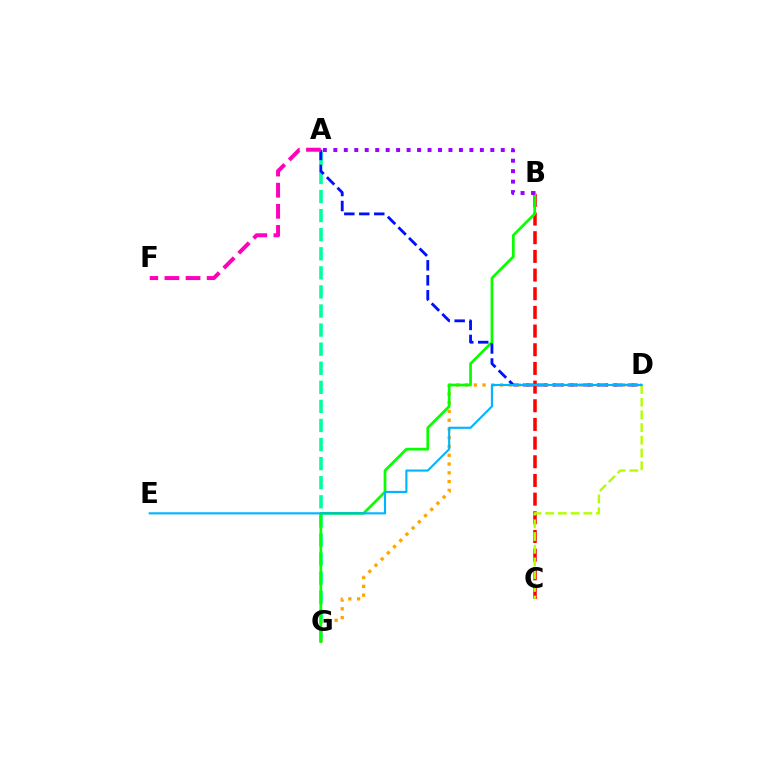{('A', 'G'): [{'color': '#00ff9d', 'line_style': 'dashed', 'thickness': 2.59}], ('D', 'G'): [{'color': '#ffa500', 'line_style': 'dotted', 'thickness': 2.38}], ('B', 'C'): [{'color': '#ff0000', 'line_style': 'dashed', 'thickness': 2.54}], ('B', 'G'): [{'color': '#08ff00', 'line_style': 'solid', 'thickness': 1.96}], ('A', 'D'): [{'color': '#0010ff', 'line_style': 'dashed', 'thickness': 2.03}], ('A', 'F'): [{'color': '#ff00bd', 'line_style': 'dashed', 'thickness': 2.87}], ('C', 'D'): [{'color': '#b3ff00', 'line_style': 'dashed', 'thickness': 1.73}], ('A', 'B'): [{'color': '#9b00ff', 'line_style': 'dotted', 'thickness': 2.84}], ('D', 'E'): [{'color': '#00b5ff', 'line_style': 'solid', 'thickness': 1.53}]}